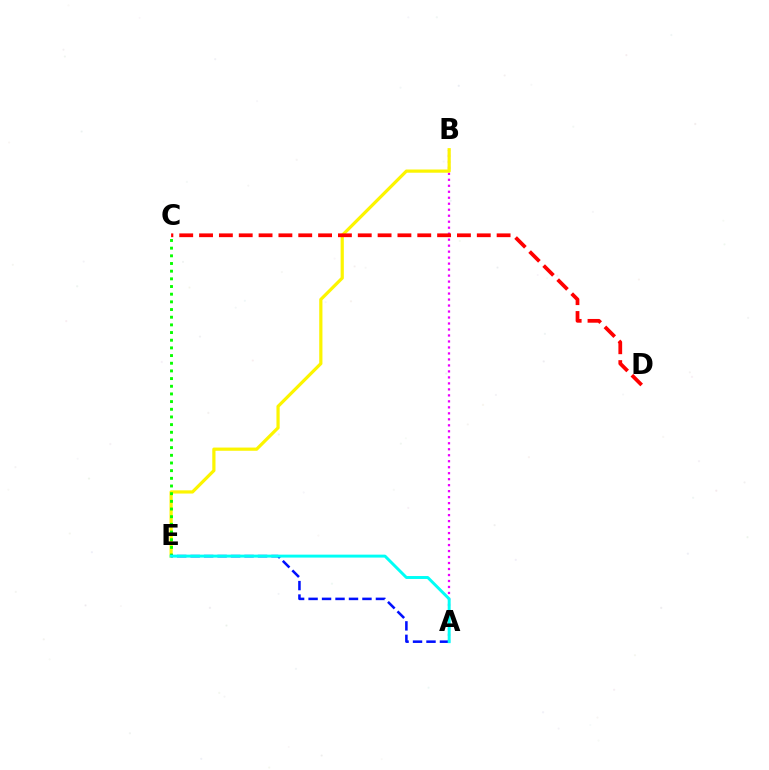{('A', 'B'): [{'color': '#ee00ff', 'line_style': 'dotted', 'thickness': 1.63}], ('B', 'E'): [{'color': '#fcf500', 'line_style': 'solid', 'thickness': 2.31}], ('C', 'E'): [{'color': '#08ff00', 'line_style': 'dotted', 'thickness': 2.08}], ('A', 'E'): [{'color': '#0010ff', 'line_style': 'dashed', 'thickness': 1.83}, {'color': '#00fff6', 'line_style': 'solid', 'thickness': 2.12}], ('C', 'D'): [{'color': '#ff0000', 'line_style': 'dashed', 'thickness': 2.69}]}